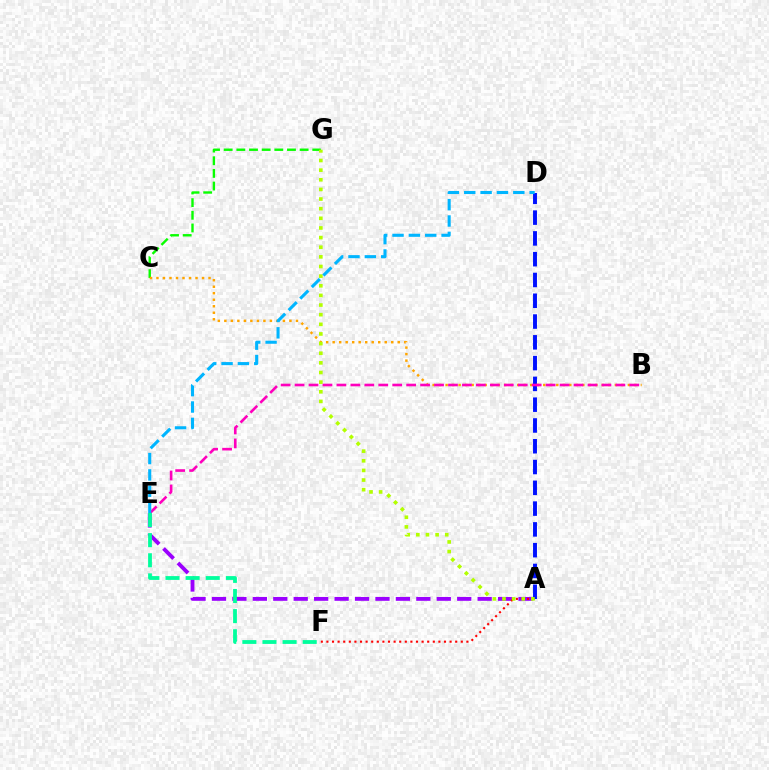{('C', 'G'): [{'color': '#08ff00', 'line_style': 'dashed', 'thickness': 1.72}], ('A', 'E'): [{'color': '#9b00ff', 'line_style': 'dashed', 'thickness': 2.78}], ('A', 'F'): [{'color': '#ff0000', 'line_style': 'dotted', 'thickness': 1.52}], ('A', 'D'): [{'color': '#0010ff', 'line_style': 'dashed', 'thickness': 2.82}], ('B', 'C'): [{'color': '#ffa500', 'line_style': 'dotted', 'thickness': 1.77}], ('A', 'G'): [{'color': '#b3ff00', 'line_style': 'dotted', 'thickness': 2.62}], ('B', 'E'): [{'color': '#ff00bd', 'line_style': 'dashed', 'thickness': 1.89}], ('D', 'E'): [{'color': '#00b5ff', 'line_style': 'dashed', 'thickness': 2.22}], ('E', 'F'): [{'color': '#00ff9d', 'line_style': 'dashed', 'thickness': 2.73}]}